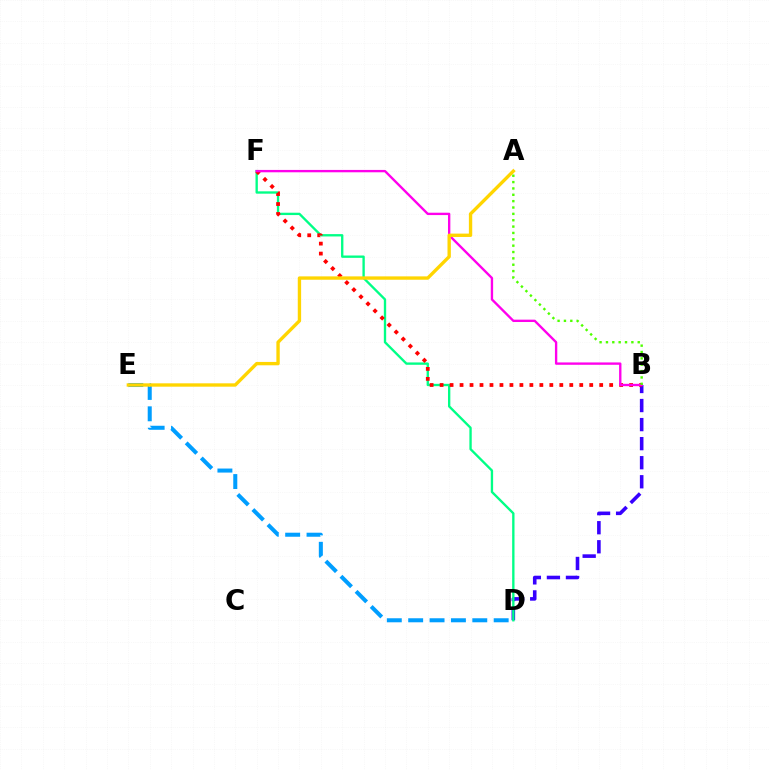{('B', 'D'): [{'color': '#3700ff', 'line_style': 'dashed', 'thickness': 2.59}], ('D', 'F'): [{'color': '#00ff86', 'line_style': 'solid', 'thickness': 1.69}], ('B', 'F'): [{'color': '#ff0000', 'line_style': 'dotted', 'thickness': 2.71}, {'color': '#ff00ed', 'line_style': 'solid', 'thickness': 1.7}], ('D', 'E'): [{'color': '#009eff', 'line_style': 'dashed', 'thickness': 2.9}], ('A', 'B'): [{'color': '#4fff00', 'line_style': 'dotted', 'thickness': 1.73}], ('A', 'E'): [{'color': '#ffd500', 'line_style': 'solid', 'thickness': 2.42}]}